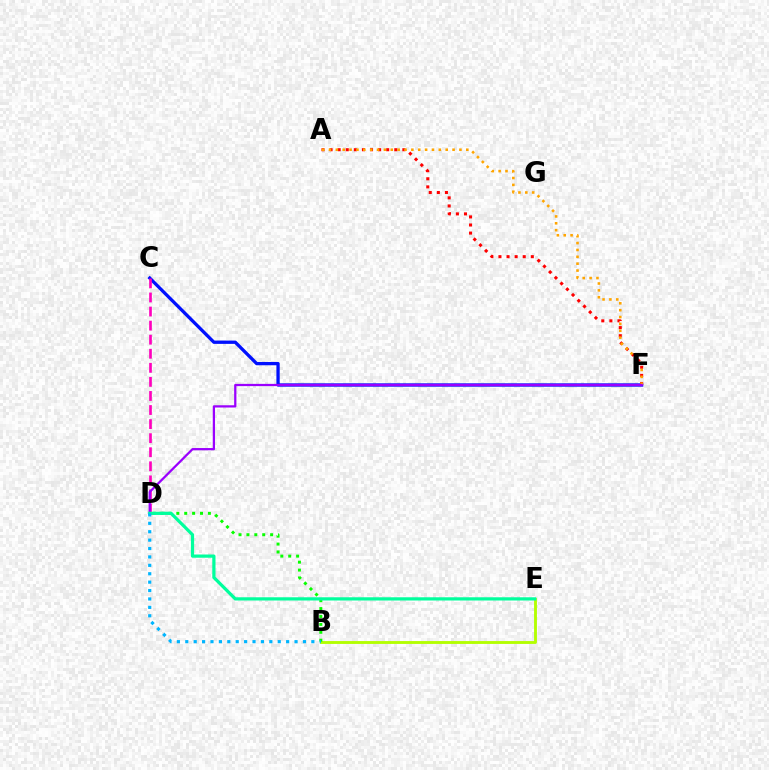{('C', 'F'): [{'color': '#0010ff', 'line_style': 'solid', 'thickness': 2.38}], ('A', 'F'): [{'color': '#ff0000', 'line_style': 'dotted', 'thickness': 2.2}, {'color': '#ffa500', 'line_style': 'dotted', 'thickness': 1.87}], ('C', 'D'): [{'color': '#ff00bd', 'line_style': 'dashed', 'thickness': 1.91}], ('B', 'E'): [{'color': '#b3ff00', 'line_style': 'solid', 'thickness': 2.06}], ('B', 'D'): [{'color': '#08ff00', 'line_style': 'dotted', 'thickness': 2.15}, {'color': '#00b5ff', 'line_style': 'dotted', 'thickness': 2.28}], ('D', 'F'): [{'color': '#9b00ff', 'line_style': 'solid', 'thickness': 1.62}], ('D', 'E'): [{'color': '#00ff9d', 'line_style': 'solid', 'thickness': 2.32}]}